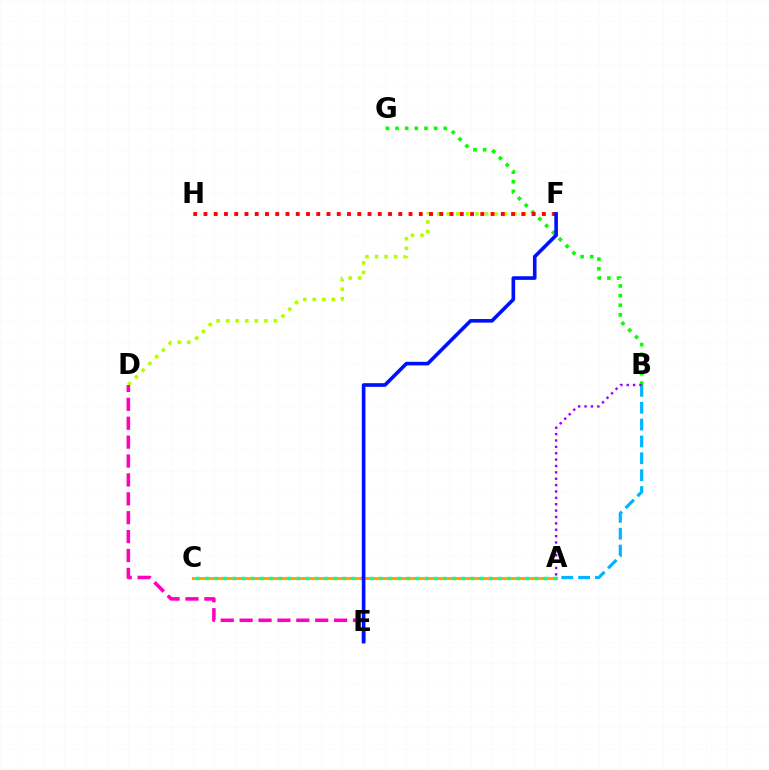{('B', 'G'): [{'color': '#08ff00', 'line_style': 'dotted', 'thickness': 2.62}], ('A', 'C'): [{'color': '#ffa500', 'line_style': 'solid', 'thickness': 2.21}, {'color': '#00ff9d', 'line_style': 'dotted', 'thickness': 2.49}], ('D', 'F'): [{'color': '#b3ff00', 'line_style': 'dotted', 'thickness': 2.59}], ('A', 'B'): [{'color': '#00b5ff', 'line_style': 'dashed', 'thickness': 2.29}, {'color': '#9b00ff', 'line_style': 'dotted', 'thickness': 1.73}], ('D', 'E'): [{'color': '#ff00bd', 'line_style': 'dashed', 'thickness': 2.57}], ('F', 'H'): [{'color': '#ff0000', 'line_style': 'dotted', 'thickness': 2.79}], ('E', 'F'): [{'color': '#0010ff', 'line_style': 'solid', 'thickness': 2.61}]}